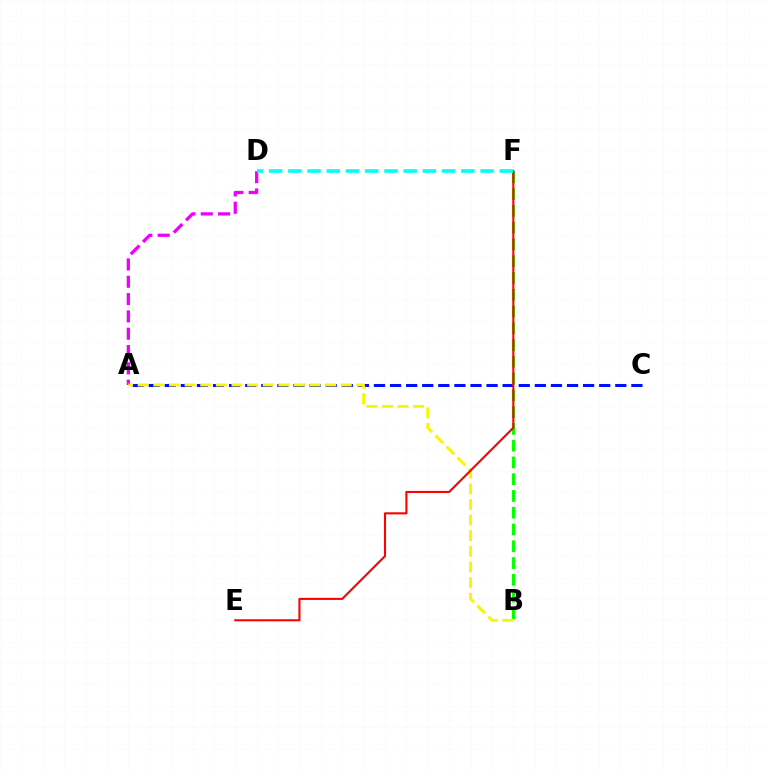{('A', 'C'): [{'color': '#0010ff', 'line_style': 'dashed', 'thickness': 2.19}], ('A', 'D'): [{'color': '#ee00ff', 'line_style': 'dashed', 'thickness': 2.35}], ('B', 'F'): [{'color': '#08ff00', 'line_style': 'dashed', 'thickness': 2.28}], ('A', 'B'): [{'color': '#fcf500', 'line_style': 'dashed', 'thickness': 2.12}], ('E', 'F'): [{'color': '#ff0000', 'line_style': 'solid', 'thickness': 1.5}], ('D', 'F'): [{'color': '#00fff6', 'line_style': 'dashed', 'thickness': 2.61}]}